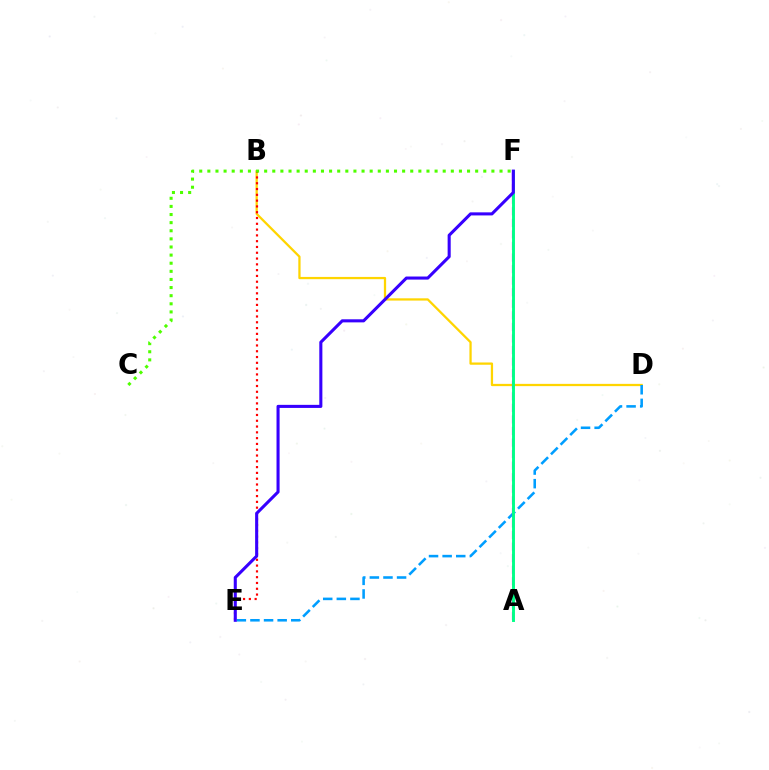{('B', 'D'): [{'color': '#ffd500', 'line_style': 'solid', 'thickness': 1.63}], ('B', 'E'): [{'color': '#ff0000', 'line_style': 'dotted', 'thickness': 1.57}], ('D', 'E'): [{'color': '#009eff', 'line_style': 'dashed', 'thickness': 1.85}], ('A', 'F'): [{'color': '#ff00ed', 'line_style': 'dashed', 'thickness': 1.57}, {'color': '#00ff86', 'line_style': 'solid', 'thickness': 2.1}], ('E', 'F'): [{'color': '#3700ff', 'line_style': 'solid', 'thickness': 2.21}], ('C', 'F'): [{'color': '#4fff00', 'line_style': 'dotted', 'thickness': 2.21}]}